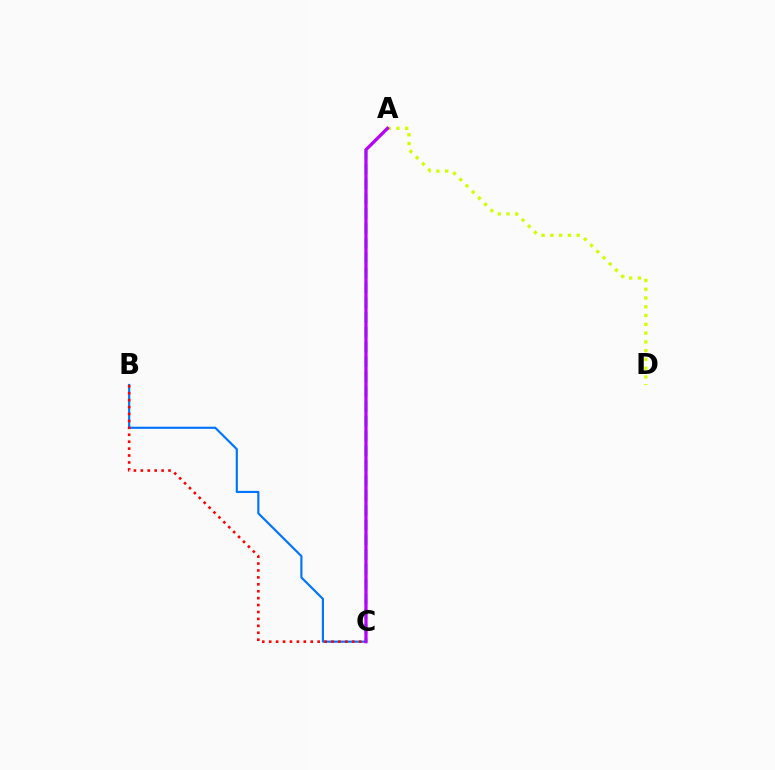{('A', 'D'): [{'color': '#d1ff00', 'line_style': 'dotted', 'thickness': 2.38}], ('A', 'C'): [{'color': '#00ff5c', 'line_style': 'dashed', 'thickness': 2.01}, {'color': '#b900ff', 'line_style': 'solid', 'thickness': 2.34}], ('B', 'C'): [{'color': '#0074ff', 'line_style': 'solid', 'thickness': 1.56}, {'color': '#ff0000', 'line_style': 'dotted', 'thickness': 1.88}]}